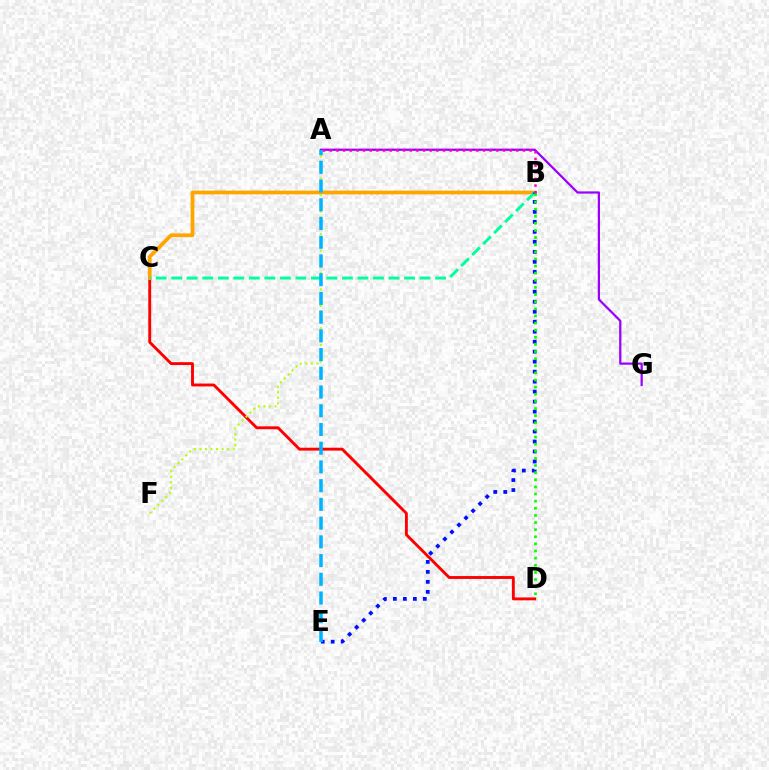{('C', 'D'): [{'color': '#ff0000', 'line_style': 'solid', 'thickness': 2.08}], ('B', 'C'): [{'color': '#ffa500', 'line_style': 'solid', 'thickness': 2.68}, {'color': '#00ff9d', 'line_style': 'dashed', 'thickness': 2.11}], ('A', 'F'): [{'color': '#b3ff00', 'line_style': 'dotted', 'thickness': 1.51}], ('B', 'E'): [{'color': '#0010ff', 'line_style': 'dotted', 'thickness': 2.71}], ('A', 'G'): [{'color': '#9b00ff', 'line_style': 'solid', 'thickness': 1.61}], ('A', 'B'): [{'color': '#ff00bd', 'line_style': 'dotted', 'thickness': 1.81}], ('B', 'D'): [{'color': '#08ff00', 'line_style': 'dotted', 'thickness': 1.94}], ('A', 'E'): [{'color': '#00b5ff', 'line_style': 'dashed', 'thickness': 2.54}]}